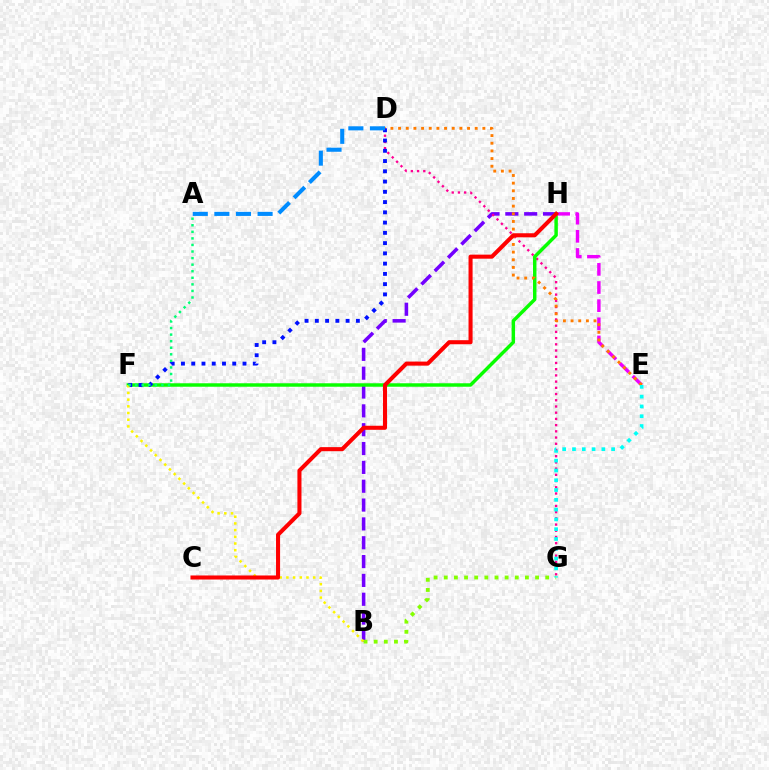{('B', 'H'): [{'color': '#7200ff', 'line_style': 'dashed', 'thickness': 2.56}], ('D', 'G'): [{'color': '#ff0094', 'line_style': 'dotted', 'thickness': 1.69}], ('F', 'H'): [{'color': '#08ff00', 'line_style': 'solid', 'thickness': 2.49}], ('E', 'H'): [{'color': '#ee00ff', 'line_style': 'dashed', 'thickness': 2.47}], ('D', 'E'): [{'color': '#ff7c00', 'line_style': 'dotted', 'thickness': 2.08}], ('B', 'G'): [{'color': '#84ff00', 'line_style': 'dotted', 'thickness': 2.76}], ('D', 'F'): [{'color': '#0010ff', 'line_style': 'dotted', 'thickness': 2.79}], ('E', 'G'): [{'color': '#00fff6', 'line_style': 'dotted', 'thickness': 2.66}], ('B', 'F'): [{'color': '#fcf500', 'line_style': 'dotted', 'thickness': 1.82}], ('A', 'D'): [{'color': '#008cff', 'line_style': 'dashed', 'thickness': 2.94}], ('C', 'H'): [{'color': '#ff0000', 'line_style': 'solid', 'thickness': 2.92}], ('A', 'F'): [{'color': '#00ff74', 'line_style': 'dotted', 'thickness': 1.78}]}